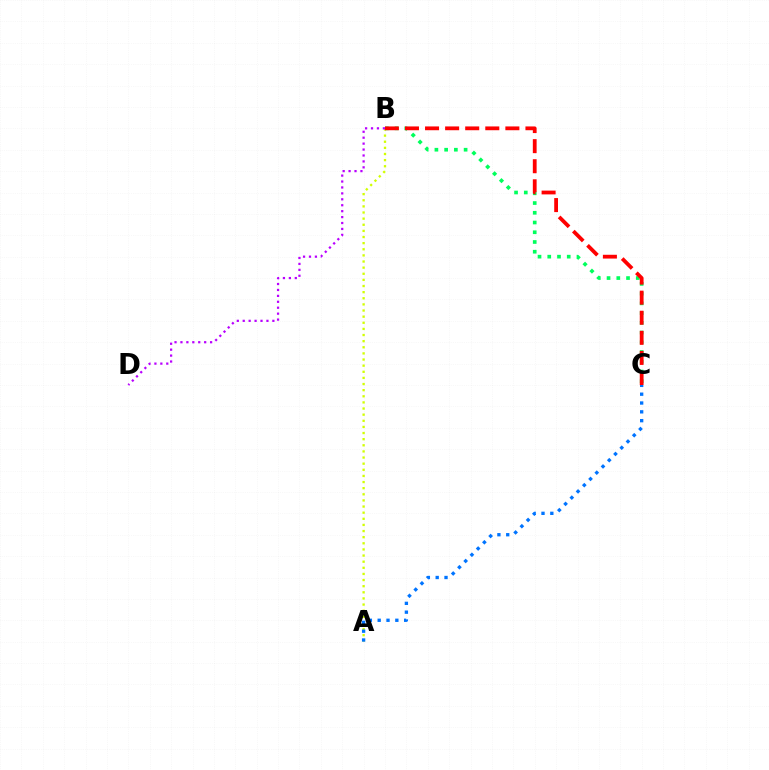{('A', 'B'): [{'color': '#d1ff00', 'line_style': 'dotted', 'thickness': 1.66}], ('B', 'C'): [{'color': '#00ff5c', 'line_style': 'dotted', 'thickness': 2.65}, {'color': '#ff0000', 'line_style': 'dashed', 'thickness': 2.73}], ('B', 'D'): [{'color': '#b900ff', 'line_style': 'dotted', 'thickness': 1.61}], ('A', 'C'): [{'color': '#0074ff', 'line_style': 'dotted', 'thickness': 2.4}]}